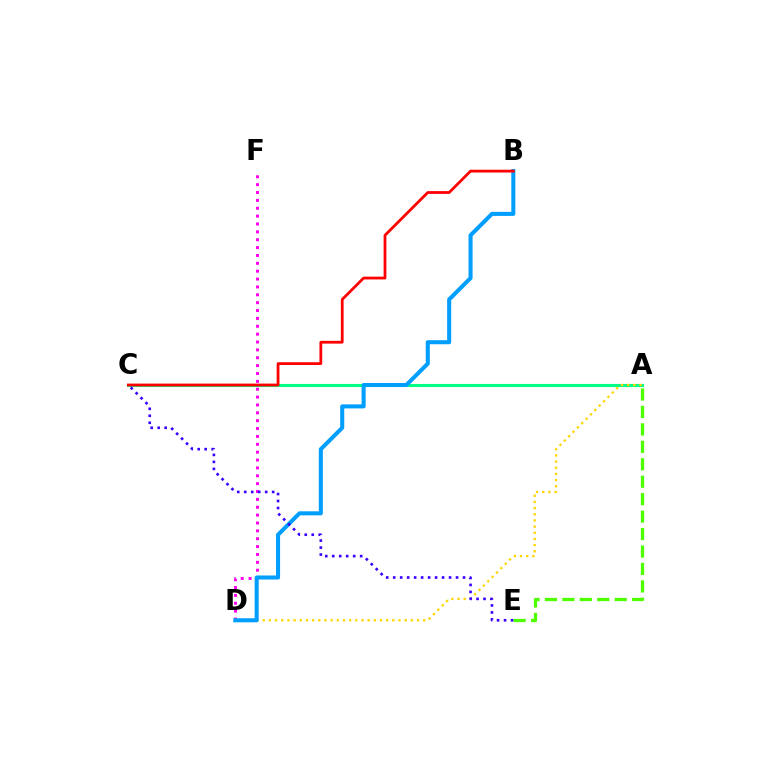{('A', 'E'): [{'color': '#4fff00', 'line_style': 'dashed', 'thickness': 2.37}], ('A', 'C'): [{'color': '#00ff86', 'line_style': 'solid', 'thickness': 2.22}], ('D', 'F'): [{'color': '#ff00ed', 'line_style': 'dotted', 'thickness': 2.14}], ('A', 'D'): [{'color': '#ffd500', 'line_style': 'dotted', 'thickness': 1.68}], ('B', 'D'): [{'color': '#009eff', 'line_style': 'solid', 'thickness': 2.91}], ('B', 'C'): [{'color': '#ff0000', 'line_style': 'solid', 'thickness': 2.0}], ('C', 'E'): [{'color': '#3700ff', 'line_style': 'dotted', 'thickness': 1.9}]}